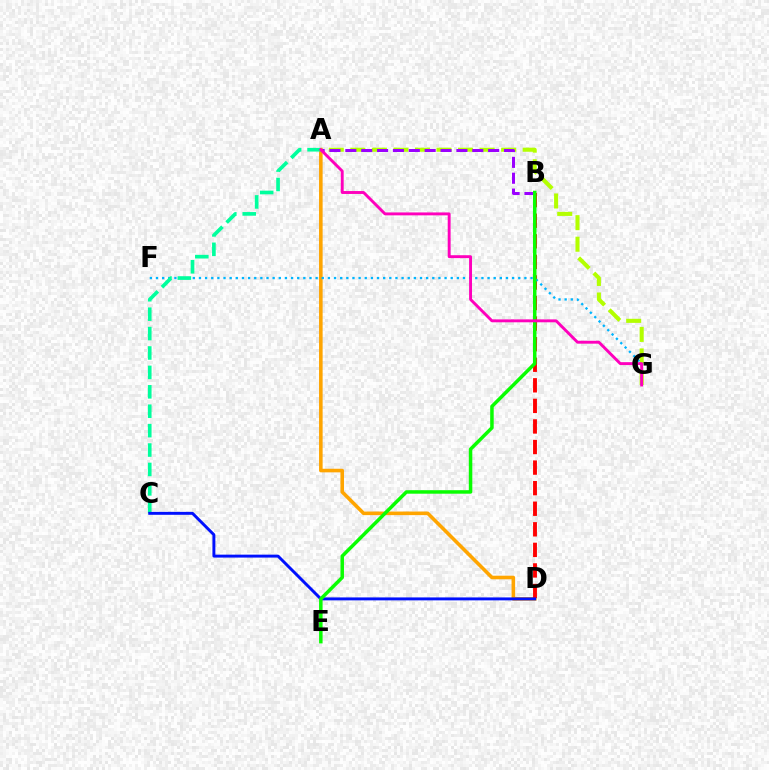{('A', 'G'): [{'color': '#b3ff00', 'line_style': 'dashed', 'thickness': 2.93}, {'color': '#ff00bd', 'line_style': 'solid', 'thickness': 2.09}], ('A', 'D'): [{'color': '#ffa500', 'line_style': 'solid', 'thickness': 2.58}], ('B', 'D'): [{'color': '#ff0000', 'line_style': 'dashed', 'thickness': 2.79}], ('F', 'G'): [{'color': '#00b5ff', 'line_style': 'dotted', 'thickness': 1.67}], ('A', 'C'): [{'color': '#00ff9d', 'line_style': 'dashed', 'thickness': 2.64}], ('A', 'B'): [{'color': '#9b00ff', 'line_style': 'dashed', 'thickness': 2.16}], ('C', 'D'): [{'color': '#0010ff', 'line_style': 'solid', 'thickness': 2.11}], ('B', 'E'): [{'color': '#08ff00', 'line_style': 'solid', 'thickness': 2.52}]}